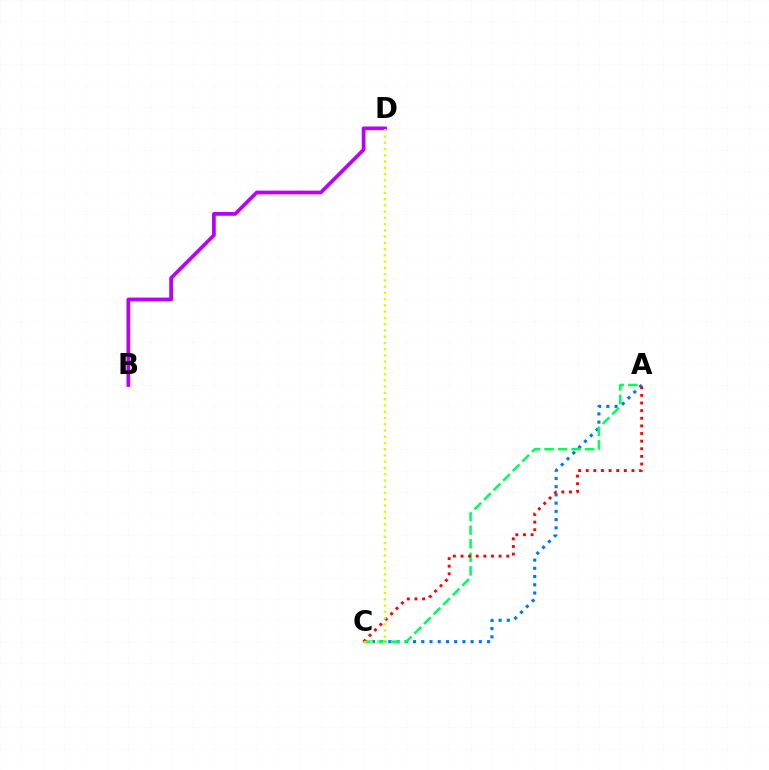{('A', 'C'): [{'color': '#0074ff', 'line_style': 'dotted', 'thickness': 2.24}, {'color': '#00ff5c', 'line_style': 'dashed', 'thickness': 1.84}, {'color': '#ff0000', 'line_style': 'dotted', 'thickness': 2.07}], ('B', 'D'): [{'color': '#b900ff', 'line_style': 'solid', 'thickness': 2.69}], ('C', 'D'): [{'color': '#d1ff00', 'line_style': 'dotted', 'thickness': 1.7}]}